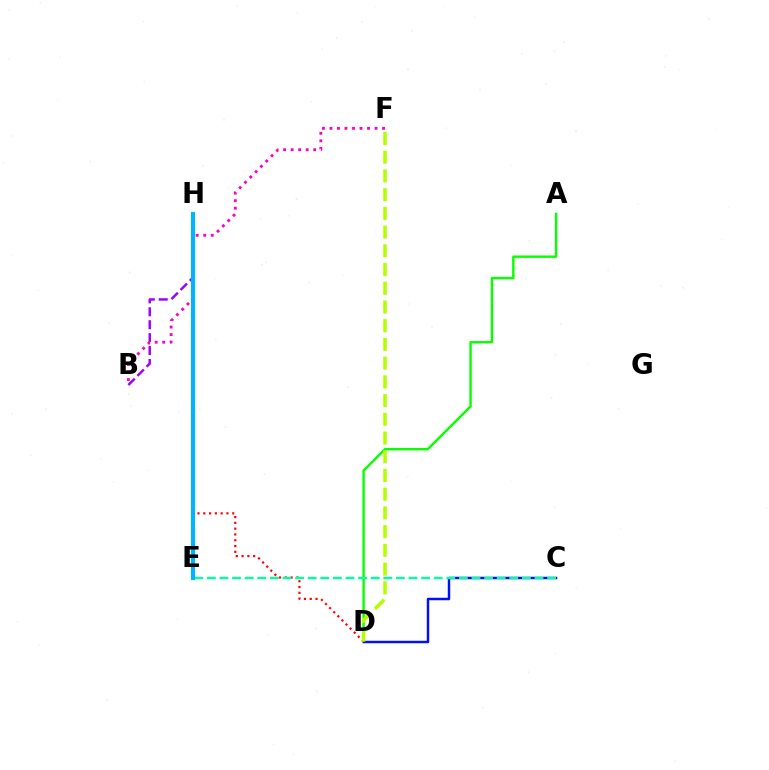{('B', 'H'): [{'color': '#9b00ff', 'line_style': 'dashed', 'thickness': 1.76}], ('B', 'F'): [{'color': '#ff00bd', 'line_style': 'dotted', 'thickness': 2.04}], ('A', 'D'): [{'color': '#08ff00', 'line_style': 'solid', 'thickness': 1.73}], ('C', 'D'): [{'color': '#0010ff', 'line_style': 'solid', 'thickness': 1.78}], ('E', 'H'): [{'color': '#ffa500', 'line_style': 'solid', 'thickness': 1.58}, {'color': '#00b5ff', 'line_style': 'solid', 'thickness': 2.97}], ('D', 'H'): [{'color': '#ff0000', 'line_style': 'dotted', 'thickness': 1.57}], ('C', 'E'): [{'color': '#00ff9d', 'line_style': 'dashed', 'thickness': 1.71}], ('D', 'F'): [{'color': '#b3ff00', 'line_style': 'dashed', 'thickness': 2.54}]}